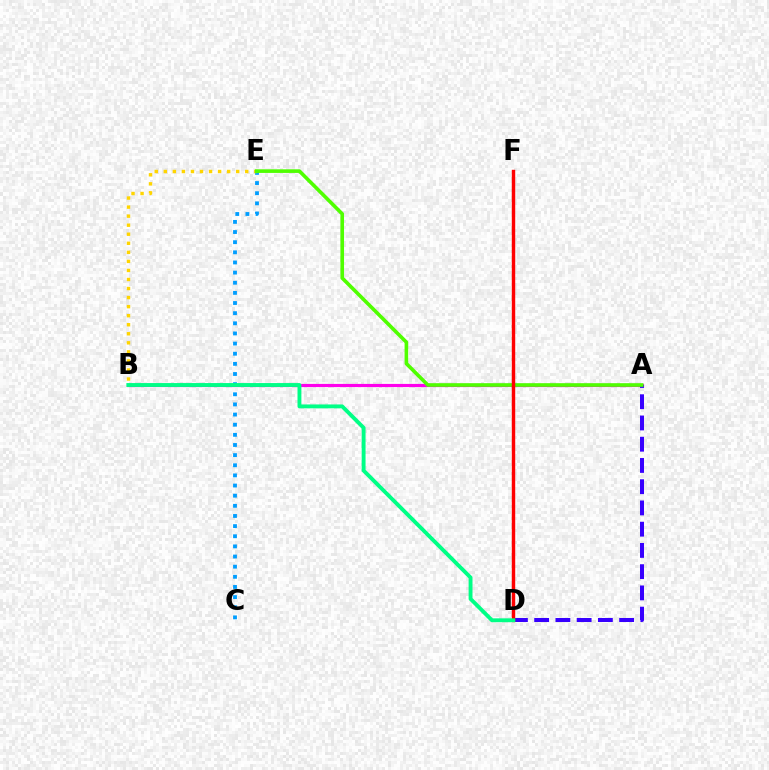{('A', 'B'): [{'color': '#ff00ed', 'line_style': 'solid', 'thickness': 2.29}], ('C', 'E'): [{'color': '#009eff', 'line_style': 'dotted', 'thickness': 2.76}], ('A', 'D'): [{'color': '#3700ff', 'line_style': 'dashed', 'thickness': 2.89}], ('B', 'E'): [{'color': '#ffd500', 'line_style': 'dotted', 'thickness': 2.46}], ('A', 'E'): [{'color': '#4fff00', 'line_style': 'solid', 'thickness': 2.61}], ('D', 'F'): [{'color': '#ff0000', 'line_style': 'solid', 'thickness': 2.46}], ('B', 'D'): [{'color': '#00ff86', 'line_style': 'solid', 'thickness': 2.79}]}